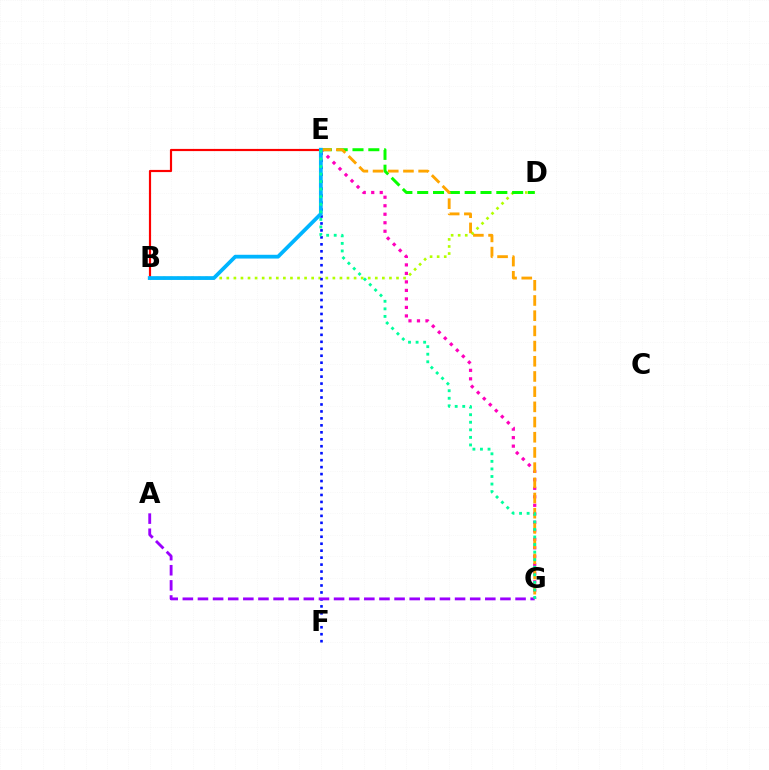{('B', 'D'): [{'color': '#b3ff00', 'line_style': 'dotted', 'thickness': 1.92}], ('E', 'F'): [{'color': '#0010ff', 'line_style': 'dotted', 'thickness': 1.89}], ('E', 'G'): [{'color': '#ff00bd', 'line_style': 'dotted', 'thickness': 2.31}, {'color': '#ffa500', 'line_style': 'dashed', 'thickness': 2.06}, {'color': '#00ff9d', 'line_style': 'dotted', 'thickness': 2.05}], ('D', 'E'): [{'color': '#08ff00', 'line_style': 'dashed', 'thickness': 2.15}], ('B', 'E'): [{'color': '#ff0000', 'line_style': 'solid', 'thickness': 1.57}, {'color': '#00b5ff', 'line_style': 'solid', 'thickness': 2.71}], ('A', 'G'): [{'color': '#9b00ff', 'line_style': 'dashed', 'thickness': 2.05}]}